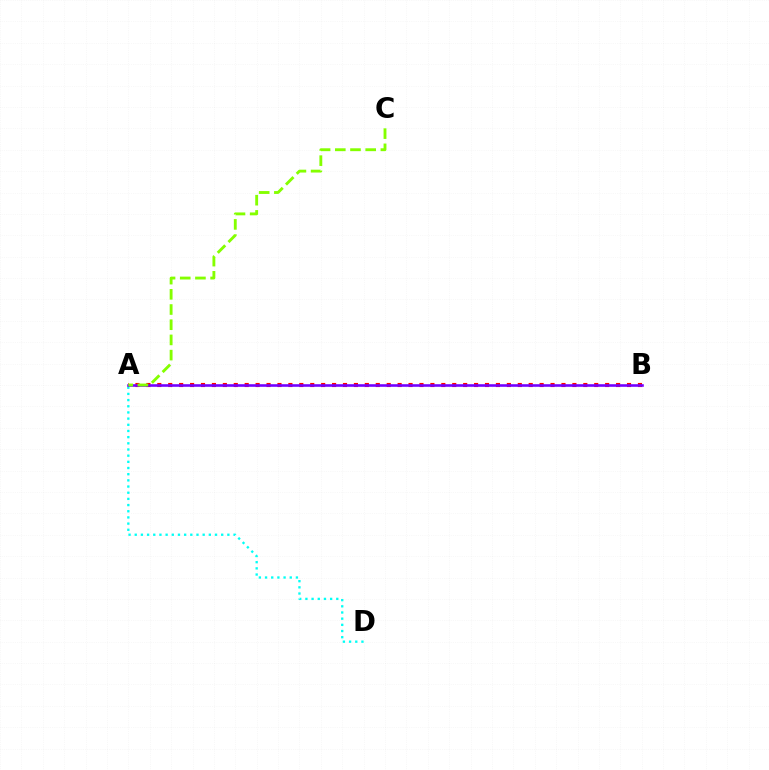{('A', 'D'): [{'color': '#00fff6', 'line_style': 'dotted', 'thickness': 1.68}], ('A', 'B'): [{'color': '#ff0000', 'line_style': 'dotted', 'thickness': 2.97}, {'color': '#7200ff', 'line_style': 'solid', 'thickness': 1.87}], ('A', 'C'): [{'color': '#84ff00', 'line_style': 'dashed', 'thickness': 2.06}]}